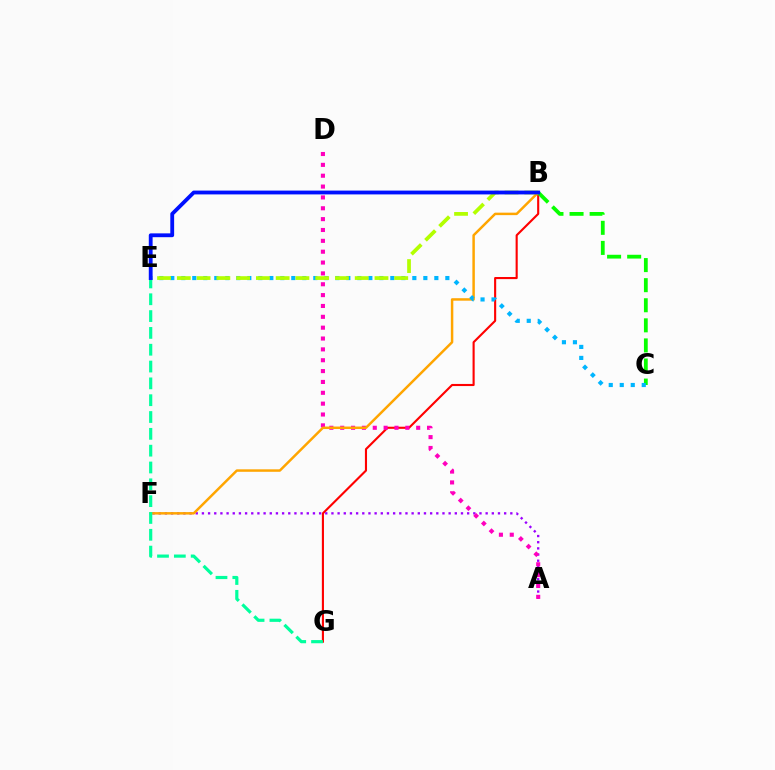{('B', 'G'): [{'color': '#ff0000', 'line_style': 'solid', 'thickness': 1.52}], ('A', 'F'): [{'color': '#9b00ff', 'line_style': 'dotted', 'thickness': 1.68}], ('A', 'D'): [{'color': '#ff00bd', 'line_style': 'dotted', 'thickness': 2.95}], ('B', 'C'): [{'color': '#08ff00', 'line_style': 'dashed', 'thickness': 2.73}], ('B', 'F'): [{'color': '#ffa500', 'line_style': 'solid', 'thickness': 1.78}], ('C', 'E'): [{'color': '#00b5ff', 'line_style': 'dotted', 'thickness': 2.99}], ('E', 'G'): [{'color': '#00ff9d', 'line_style': 'dashed', 'thickness': 2.29}], ('B', 'E'): [{'color': '#b3ff00', 'line_style': 'dashed', 'thickness': 2.69}, {'color': '#0010ff', 'line_style': 'solid', 'thickness': 2.75}]}